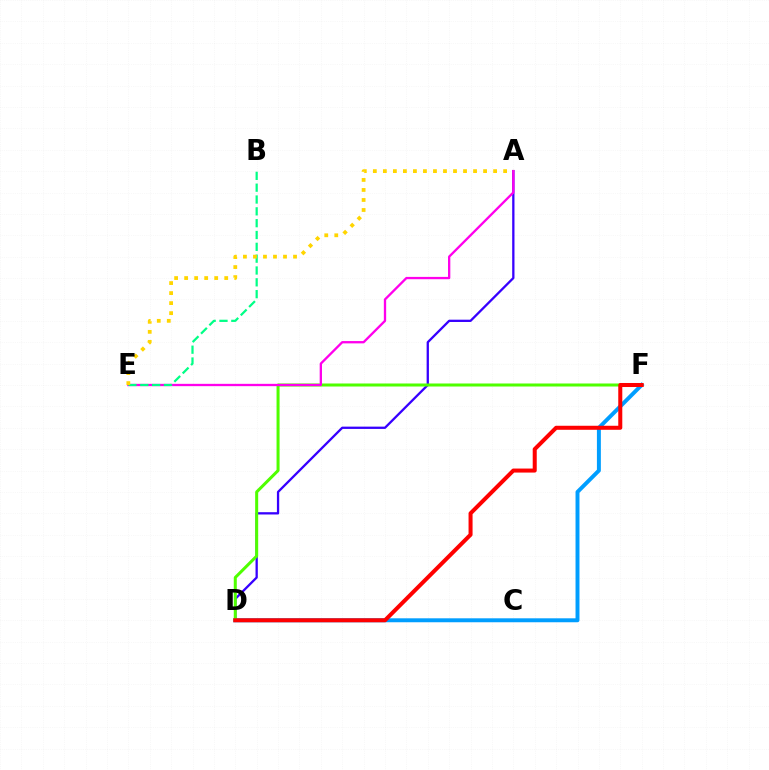{('A', 'D'): [{'color': '#3700ff', 'line_style': 'solid', 'thickness': 1.65}], ('D', 'F'): [{'color': '#009eff', 'line_style': 'solid', 'thickness': 2.84}, {'color': '#4fff00', 'line_style': 'solid', 'thickness': 2.17}, {'color': '#ff0000', 'line_style': 'solid', 'thickness': 2.9}], ('A', 'E'): [{'color': '#ff00ed', 'line_style': 'solid', 'thickness': 1.67}, {'color': '#ffd500', 'line_style': 'dotted', 'thickness': 2.72}], ('B', 'E'): [{'color': '#00ff86', 'line_style': 'dashed', 'thickness': 1.61}]}